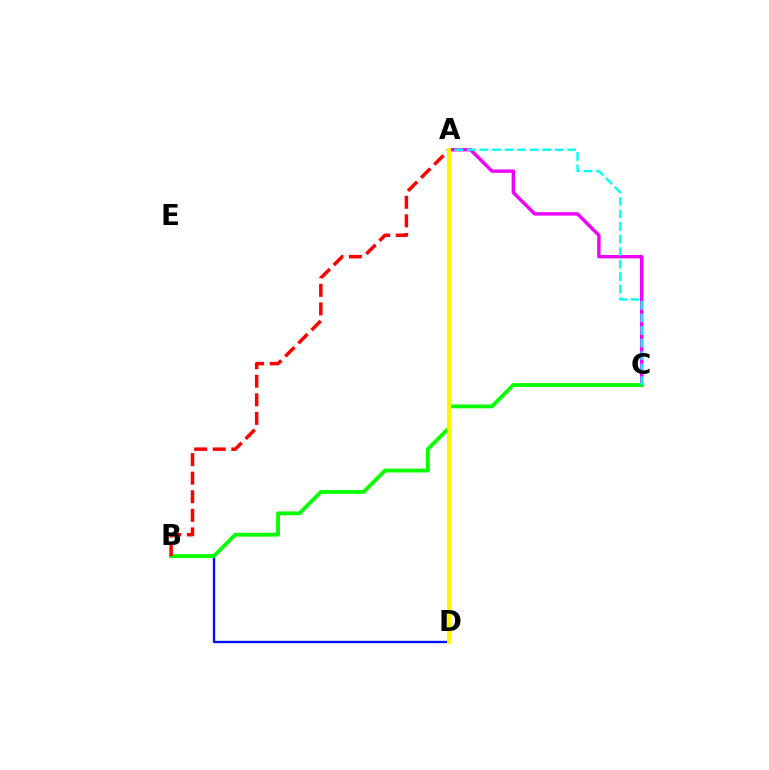{('B', 'D'): [{'color': '#0010ff', 'line_style': 'solid', 'thickness': 1.68}], ('A', 'C'): [{'color': '#ee00ff', 'line_style': 'solid', 'thickness': 2.45}, {'color': '#00fff6', 'line_style': 'dashed', 'thickness': 1.7}], ('B', 'C'): [{'color': '#08ff00', 'line_style': 'solid', 'thickness': 2.76}], ('A', 'B'): [{'color': '#ff0000', 'line_style': 'dashed', 'thickness': 2.52}], ('A', 'D'): [{'color': '#fcf500', 'line_style': 'solid', 'thickness': 2.94}]}